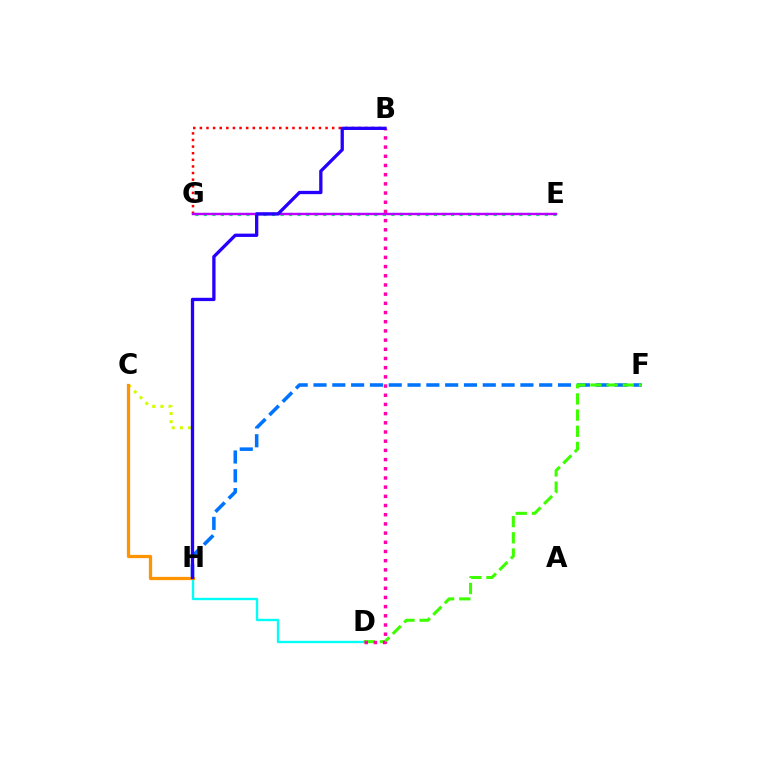{('E', 'G'): [{'color': '#00ff5c', 'line_style': 'dotted', 'thickness': 2.32}, {'color': '#b900ff', 'line_style': 'solid', 'thickness': 1.75}], ('D', 'H'): [{'color': '#00fff6', 'line_style': 'solid', 'thickness': 1.7}], ('B', 'G'): [{'color': '#ff0000', 'line_style': 'dotted', 'thickness': 1.8}], ('C', 'H'): [{'color': '#d1ff00', 'line_style': 'dotted', 'thickness': 2.22}, {'color': '#ff9400', 'line_style': 'solid', 'thickness': 2.33}], ('F', 'H'): [{'color': '#0074ff', 'line_style': 'dashed', 'thickness': 2.56}], ('D', 'F'): [{'color': '#3dff00', 'line_style': 'dashed', 'thickness': 2.2}], ('B', 'D'): [{'color': '#ff00ac', 'line_style': 'dotted', 'thickness': 2.5}], ('B', 'H'): [{'color': '#2500ff', 'line_style': 'solid', 'thickness': 2.37}]}